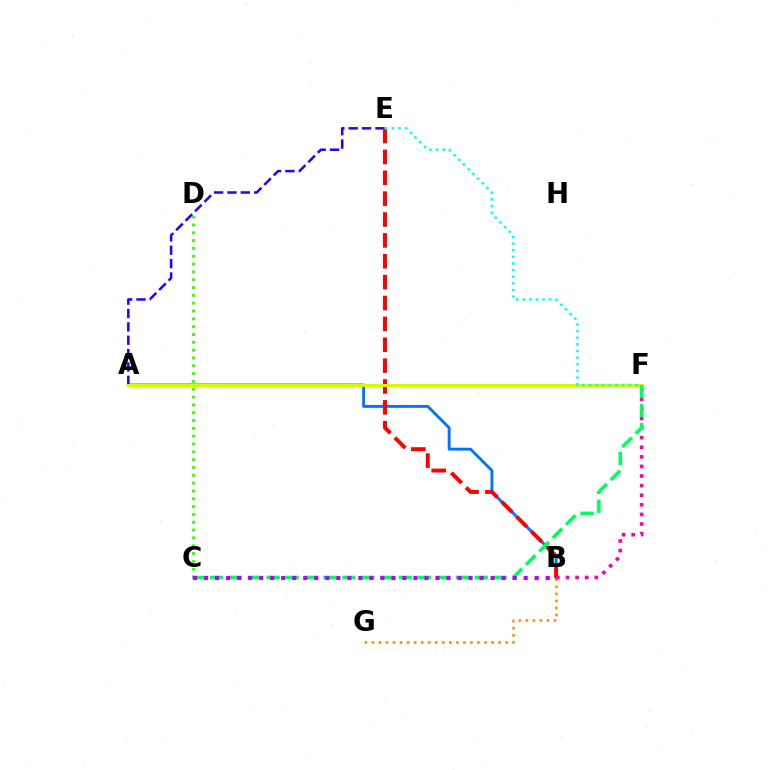{('C', 'D'): [{'color': '#3dff00', 'line_style': 'dotted', 'thickness': 2.13}], ('B', 'G'): [{'color': '#ff9400', 'line_style': 'dotted', 'thickness': 1.91}], ('A', 'B'): [{'color': '#0074ff', 'line_style': 'solid', 'thickness': 2.08}], ('A', 'E'): [{'color': '#2500ff', 'line_style': 'dashed', 'thickness': 1.82}], ('B', 'E'): [{'color': '#ff0000', 'line_style': 'dashed', 'thickness': 2.84}], ('A', 'F'): [{'color': '#d1ff00', 'line_style': 'solid', 'thickness': 2.17}], ('E', 'F'): [{'color': '#00fff6', 'line_style': 'dotted', 'thickness': 1.8}], ('B', 'F'): [{'color': '#ff00ac', 'line_style': 'dotted', 'thickness': 2.61}], ('C', 'F'): [{'color': '#00ff5c', 'line_style': 'dashed', 'thickness': 2.57}], ('B', 'C'): [{'color': '#b900ff', 'line_style': 'dotted', 'thickness': 2.99}]}